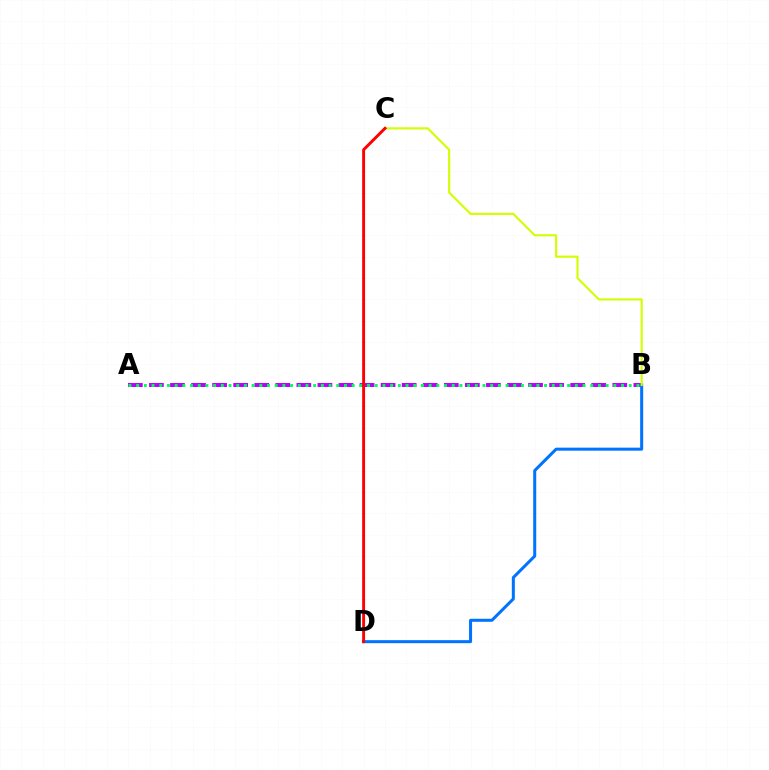{('A', 'B'): [{'color': '#b900ff', 'line_style': 'dashed', 'thickness': 2.86}, {'color': '#00ff5c', 'line_style': 'dotted', 'thickness': 2.09}], ('B', 'D'): [{'color': '#0074ff', 'line_style': 'solid', 'thickness': 2.18}], ('B', 'C'): [{'color': '#d1ff00', 'line_style': 'solid', 'thickness': 1.53}], ('C', 'D'): [{'color': '#ff0000', 'line_style': 'solid', 'thickness': 2.1}]}